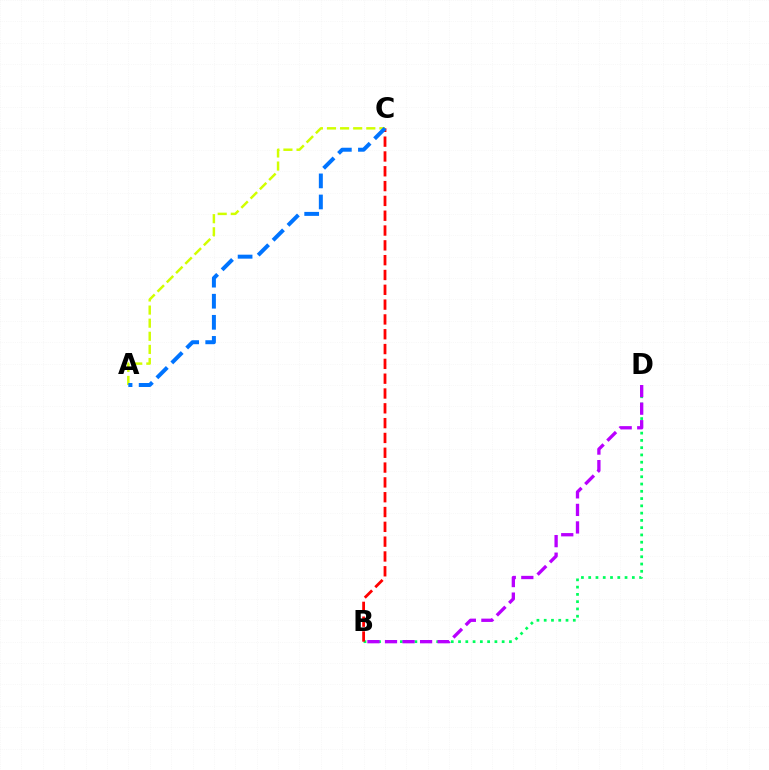{('B', 'D'): [{'color': '#00ff5c', 'line_style': 'dotted', 'thickness': 1.98}, {'color': '#b900ff', 'line_style': 'dashed', 'thickness': 2.38}], ('B', 'C'): [{'color': '#ff0000', 'line_style': 'dashed', 'thickness': 2.01}], ('A', 'C'): [{'color': '#d1ff00', 'line_style': 'dashed', 'thickness': 1.78}, {'color': '#0074ff', 'line_style': 'dashed', 'thickness': 2.86}]}